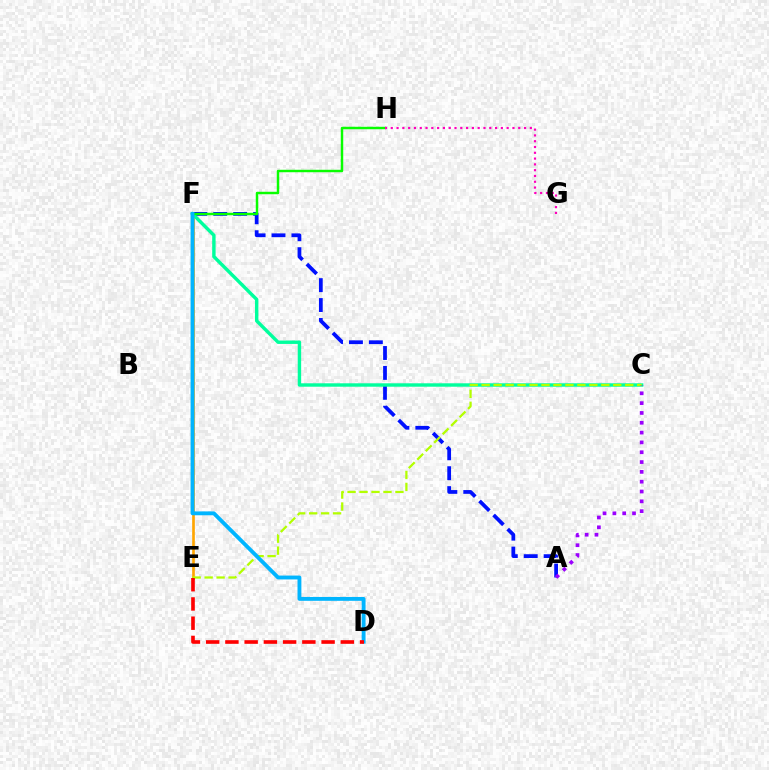{('E', 'F'): [{'color': '#ffa500', 'line_style': 'solid', 'thickness': 1.91}], ('A', 'F'): [{'color': '#0010ff', 'line_style': 'dashed', 'thickness': 2.71}], ('C', 'F'): [{'color': '#00ff9d', 'line_style': 'solid', 'thickness': 2.46}], ('C', 'E'): [{'color': '#b3ff00', 'line_style': 'dashed', 'thickness': 1.63}], ('A', 'C'): [{'color': '#9b00ff', 'line_style': 'dotted', 'thickness': 2.67}], ('F', 'H'): [{'color': '#08ff00', 'line_style': 'solid', 'thickness': 1.77}], ('D', 'F'): [{'color': '#00b5ff', 'line_style': 'solid', 'thickness': 2.78}], ('D', 'E'): [{'color': '#ff0000', 'line_style': 'dashed', 'thickness': 2.61}], ('G', 'H'): [{'color': '#ff00bd', 'line_style': 'dotted', 'thickness': 1.57}]}